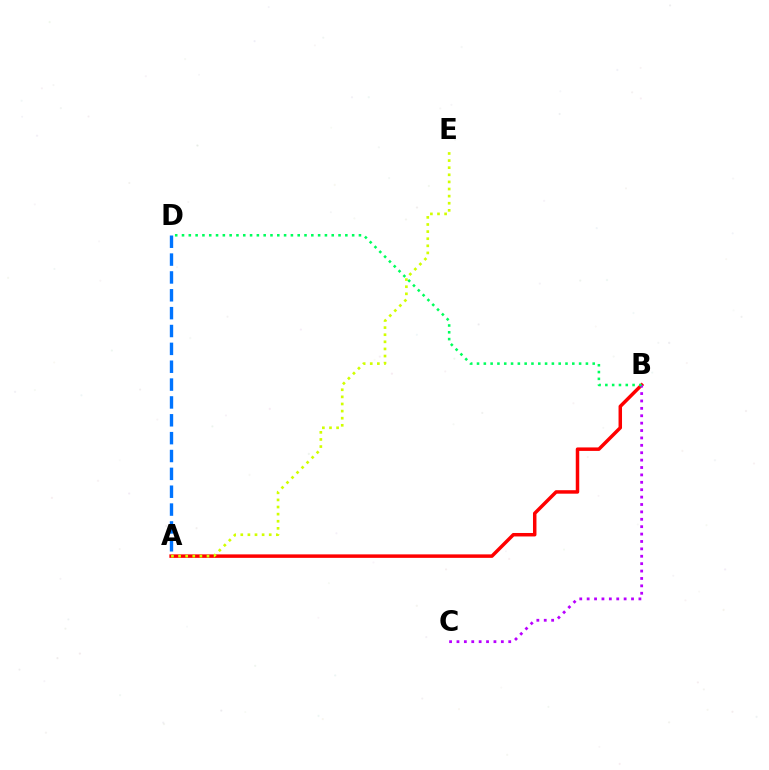{('A', 'B'): [{'color': '#ff0000', 'line_style': 'solid', 'thickness': 2.51}], ('B', 'C'): [{'color': '#b900ff', 'line_style': 'dotted', 'thickness': 2.01}], ('A', 'D'): [{'color': '#0074ff', 'line_style': 'dashed', 'thickness': 2.43}], ('A', 'E'): [{'color': '#d1ff00', 'line_style': 'dotted', 'thickness': 1.93}], ('B', 'D'): [{'color': '#00ff5c', 'line_style': 'dotted', 'thickness': 1.85}]}